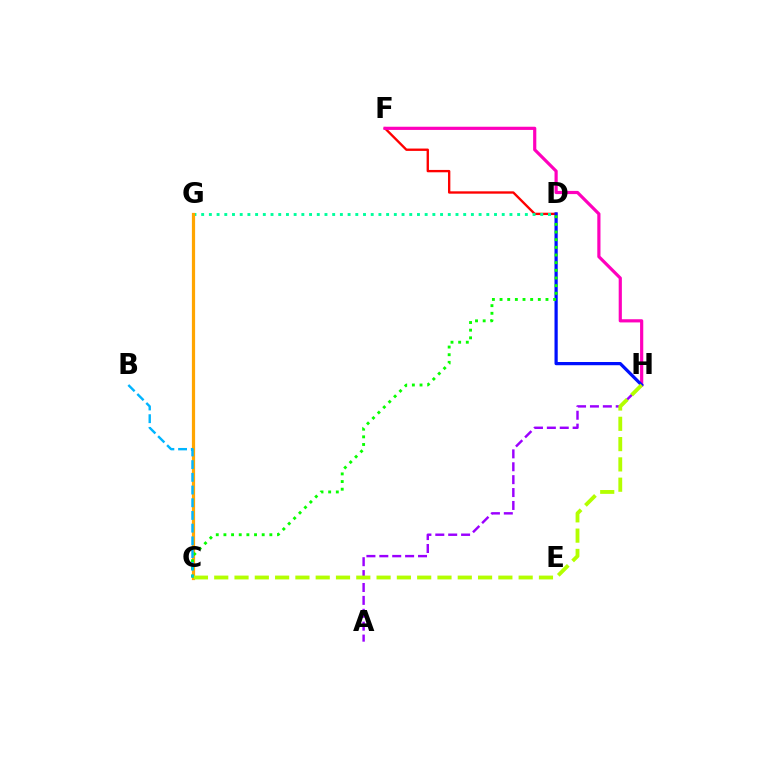{('D', 'F'): [{'color': '#ff0000', 'line_style': 'solid', 'thickness': 1.69}], ('F', 'H'): [{'color': '#ff00bd', 'line_style': 'solid', 'thickness': 2.29}], ('D', 'G'): [{'color': '#00ff9d', 'line_style': 'dotted', 'thickness': 2.09}], ('D', 'H'): [{'color': '#0010ff', 'line_style': 'solid', 'thickness': 2.32}], ('C', 'G'): [{'color': '#ffa500', 'line_style': 'solid', 'thickness': 2.32}], ('C', 'D'): [{'color': '#08ff00', 'line_style': 'dotted', 'thickness': 2.08}], ('A', 'H'): [{'color': '#9b00ff', 'line_style': 'dashed', 'thickness': 1.75}], ('B', 'C'): [{'color': '#00b5ff', 'line_style': 'dashed', 'thickness': 1.73}], ('C', 'H'): [{'color': '#b3ff00', 'line_style': 'dashed', 'thickness': 2.76}]}